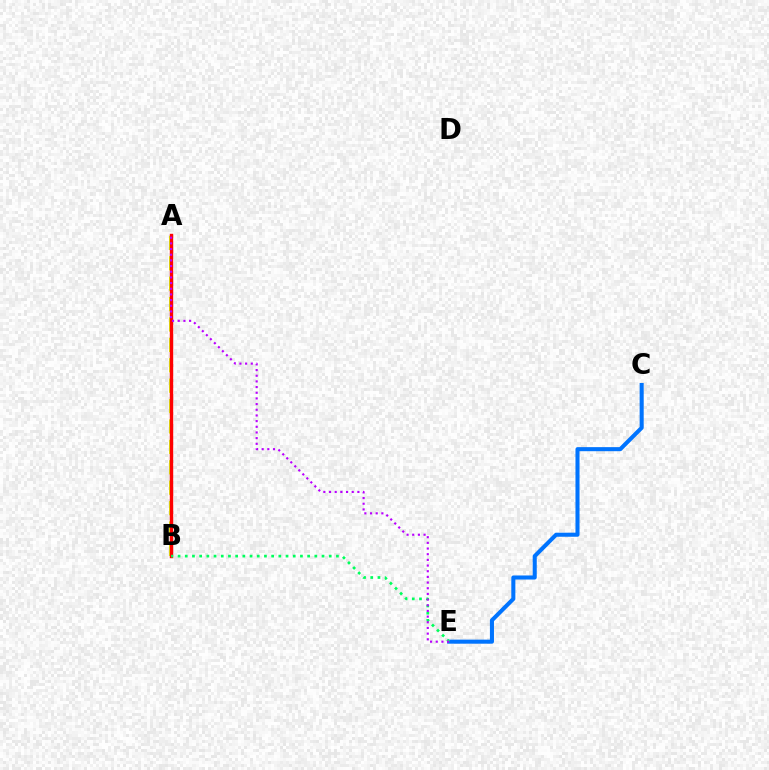{('A', 'B'): [{'color': '#d1ff00', 'line_style': 'dashed', 'thickness': 2.77}, {'color': '#ff0000', 'line_style': 'solid', 'thickness': 2.45}], ('C', 'E'): [{'color': '#0074ff', 'line_style': 'solid', 'thickness': 2.92}], ('B', 'E'): [{'color': '#00ff5c', 'line_style': 'dotted', 'thickness': 1.96}], ('A', 'E'): [{'color': '#b900ff', 'line_style': 'dotted', 'thickness': 1.54}]}